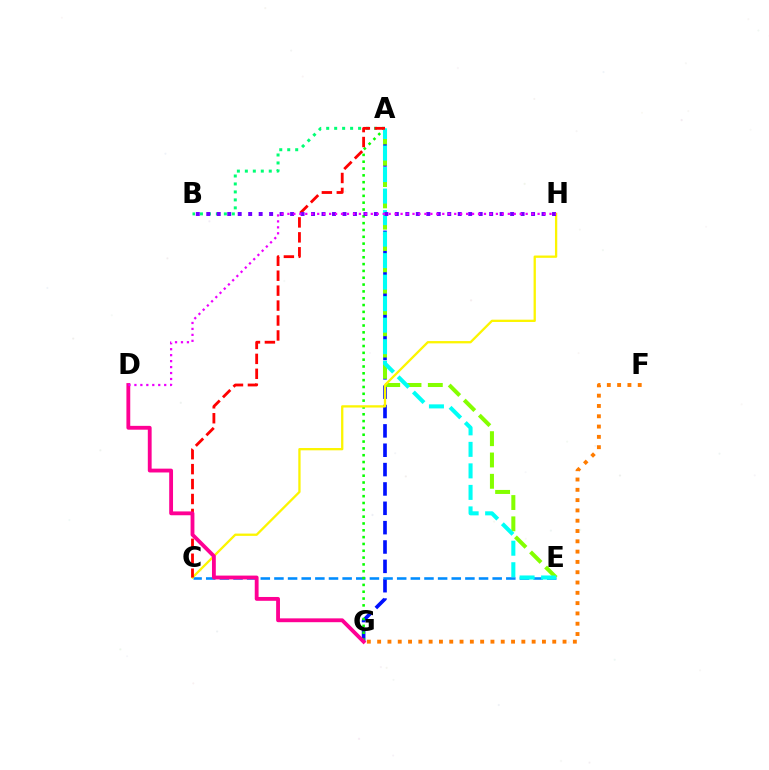{('A', 'B'): [{'color': '#00ff74', 'line_style': 'dotted', 'thickness': 2.17}], ('A', 'G'): [{'color': '#0010ff', 'line_style': 'dashed', 'thickness': 2.63}, {'color': '#08ff00', 'line_style': 'dotted', 'thickness': 1.85}], ('C', 'E'): [{'color': '#008cff', 'line_style': 'dashed', 'thickness': 1.85}], ('A', 'E'): [{'color': '#84ff00', 'line_style': 'dashed', 'thickness': 2.9}, {'color': '#00fff6', 'line_style': 'dashed', 'thickness': 2.92}], ('C', 'H'): [{'color': '#fcf500', 'line_style': 'solid', 'thickness': 1.65}], ('A', 'C'): [{'color': '#ff0000', 'line_style': 'dashed', 'thickness': 2.03}], ('F', 'G'): [{'color': '#ff7c00', 'line_style': 'dotted', 'thickness': 2.8}], ('B', 'H'): [{'color': '#7200ff', 'line_style': 'dotted', 'thickness': 2.85}], ('D', 'G'): [{'color': '#ff0094', 'line_style': 'solid', 'thickness': 2.76}], ('D', 'H'): [{'color': '#ee00ff', 'line_style': 'dotted', 'thickness': 1.62}]}